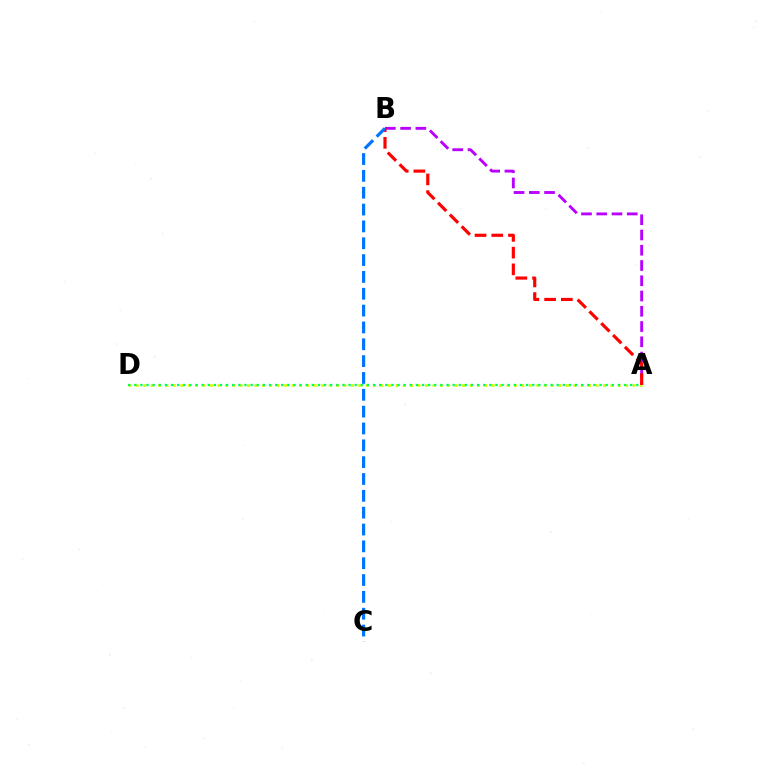{('A', 'B'): [{'color': '#b900ff', 'line_style': 'dashed', 'thickness': 2.07}, {'color': '#ff0000', 'line_style': 'dashed', 'thickness': 2.27}], ('A', 'D'): [{'color': '#d1ff00', 'line_style': 'dotted', 'thickness': 2.01}, {'color': '#00ff5c', 'line_style': 'dotted', 'thickness': 1.66}], ('B', 'C'): [{'color': '#0074ff', 'line_style': 'dashed', 'thickness': 2.29}]}